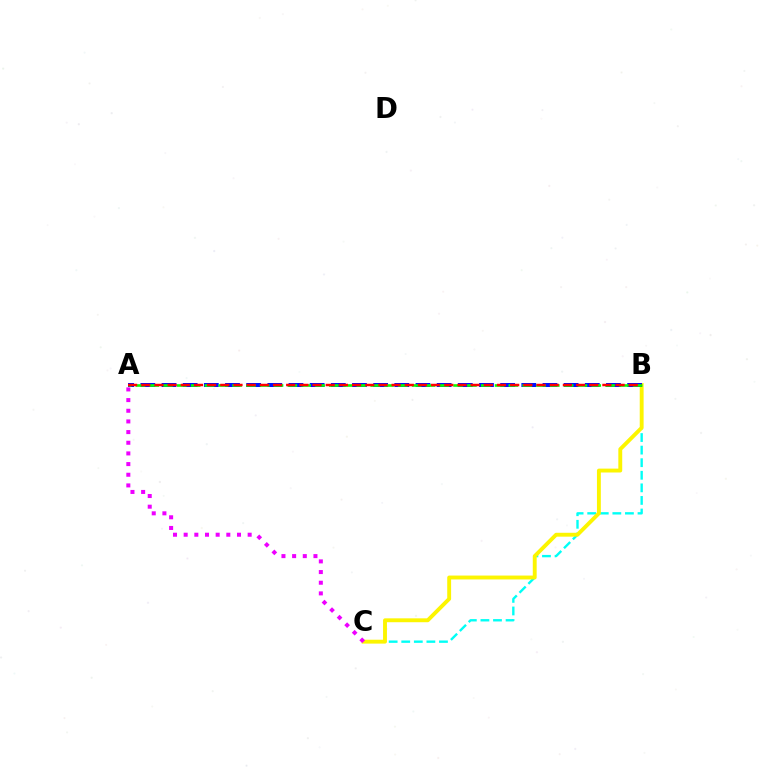{('B', 'C'): [{'color': '#00fff6', 'line_style': 'dashed', 'thickness': 1.71}, {'color': '#fcf500', 'line_style': 'solid', 'thickness': 2.79}], ('A', 'B'): [{'color': '#0010ff', 'line_style': 'dashed', 'thickness': 2.88}, {'color': '#08ff00', 'line_style': 'dashed', 'thickness': 1.88}, {'color': '#ff0000', 'line_style': 'dashed', 'thickness': 1.79}], ('A', 'C'): [{'color': '#ee00ff', 'line_style': 'dotted', 'thickness': 2.9}]}